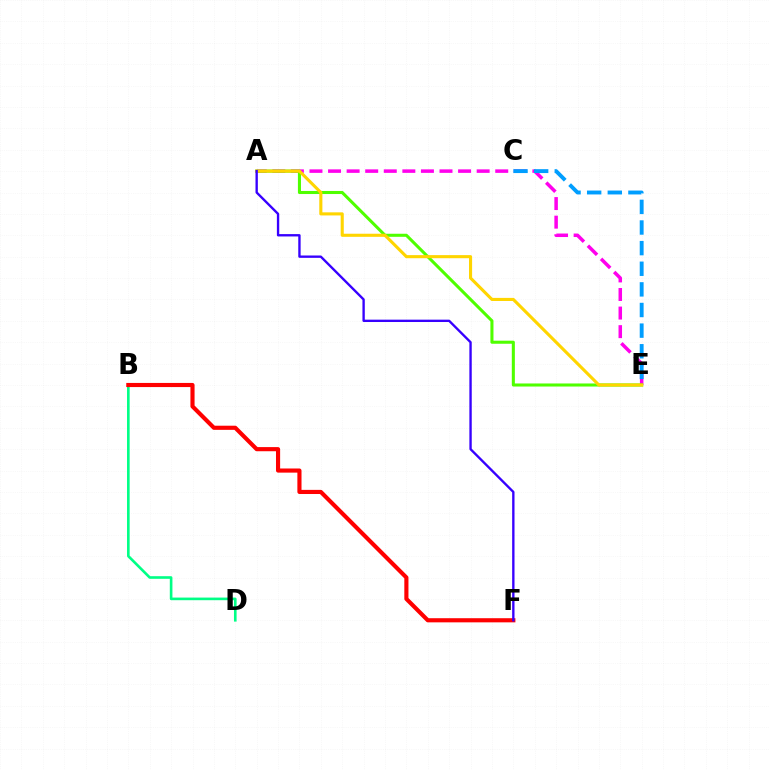{('A', 'E'): [{'color': '#ff00ed', 'line_style': 'dashed', 'thickness': 2.52}, {'color': '#4fff00', 'line_style': 'solid', 'thickness': 2.2}, {'color': '#ffd500', 'line_style': 'solid', 'thickness': 2.23}], ('B', 'D'): [{'color': '#00ff86', 'line_style': 'solid', 'thickness': 1.89}], ('C', 'E'): [{'color': '#009eff', 'line_style': 'dashed', 'thickness': 2.8}], ('B', 'F'): [{'color': '#ff0000', 'line_style': 'solid', 'thickness': 2.98}], ('A', 'F'): [{'color': '#3700ff', 'line_style': 'solid', 'thickness': 1.7}]}